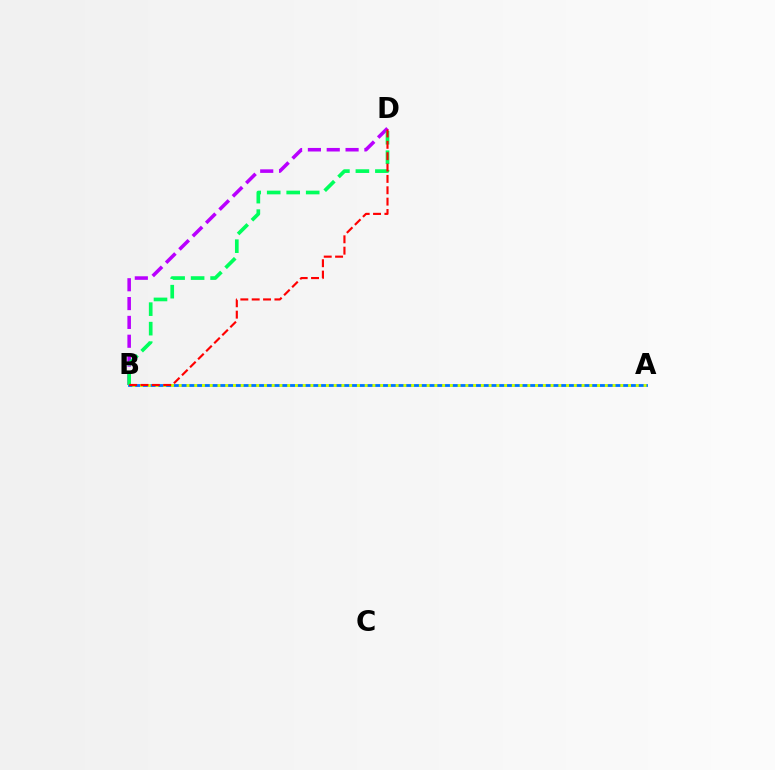{('B', 'D'): [{'color': '#b900ff', 'line_style': 'dashed', 'thickness': 2.56}, {'color': '#00ff5c', 'line_style': 'dashed', 'thickness': 2.65}, {'color': '#ff0000', 'line_style': 'dashed', 'thickness': 1.54}], ('A', 'B'): [{'color': '#0074ff', 'line_style': 'solid', 'thickness': 2.02}, {'color': '#d1ff00', 'line_style': 'dotted', 'thickness': 2.1}]}